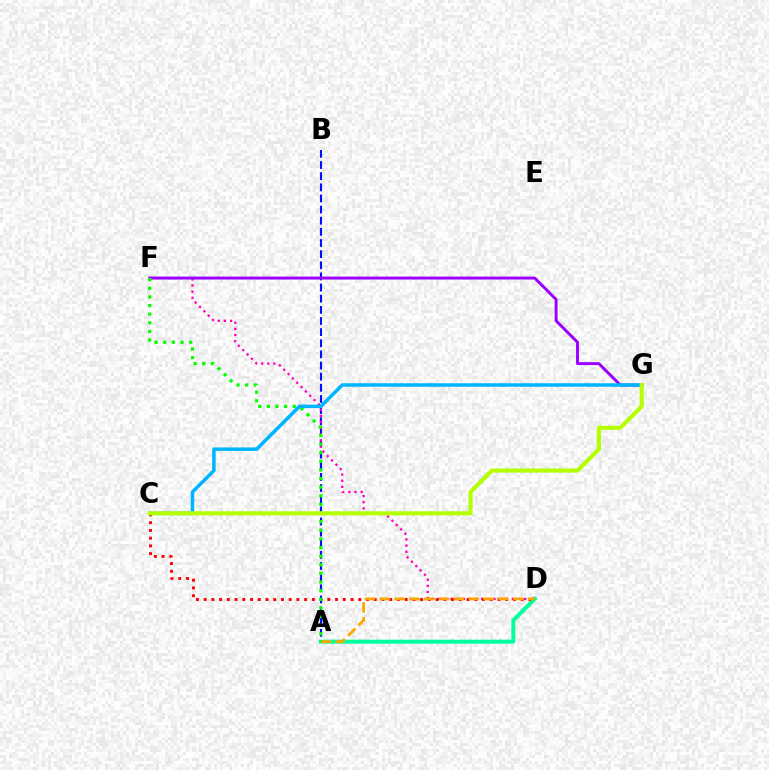{('A', 'B'): [{'color': '#0010ff', 'line_style': 'dashed', 'thickness': 1.51}], ('A', 'D'): [{'color': '#00ff9d', 'line_style': 'solid', 'thickness': 2.84}, {'color': '#ffa500', 'line_style': 'dashed', 'thickness': 2.01}], ('D', 'F'): [{'color': '#ff00bd', 'line_style': 'dotted', 'thickness': 1.67}], ('C', 'D'): [{'color': '#ff0000', 'line_style': 'dotted', 'thickness': 2.1}], ('F', 'G'): [{'color': '#9b00ff', 'line_style': 'solid', 'thickness': 2.12}], ('A', 'F'): [{'color': '#08ff00', 'line_style': 'dotted', 'thickness': 2.34}], ('C', 'G'): [{'color': '#00b5ff', 'line_style': 'solid', 'thickness': 2.52}, {'color': '#b3ff00', 'line_style': 'solid', 'thickness': 2.96}]}